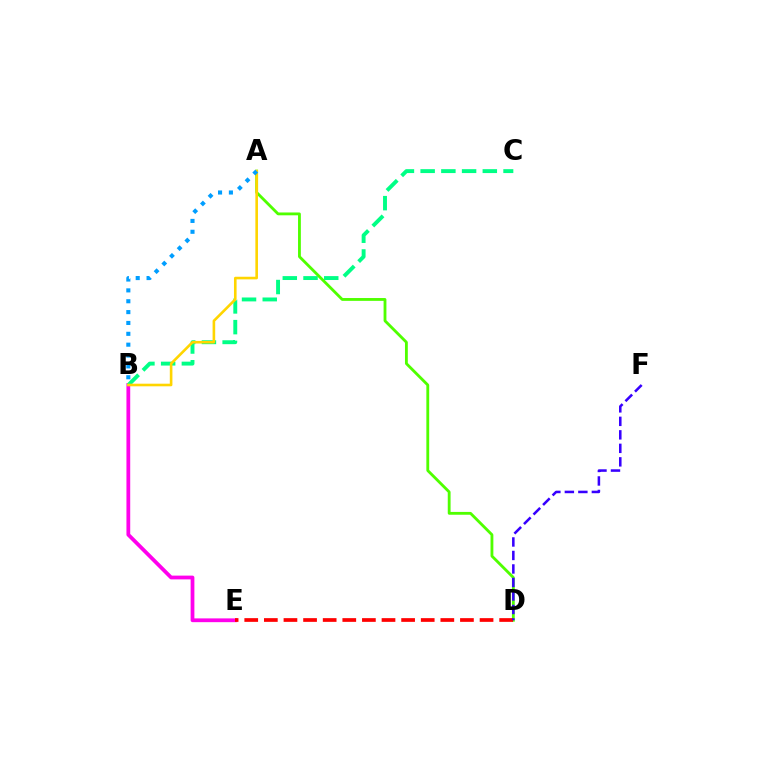{('B', 'E'): [{'color': '#ff00ed', 'line_style': 'solid', 'thickness': 2.72}], ('B', 'C'): [{'color': '#00ff86', 'line_style': 'dashed', 'thickness': 2.81}], ('A', 'D'): [{'color': '#4fff00', 'line_style': 'solid', 'thickness': 2.04}], ('A', 'B'): [{'color': '#ffd500', 'line_style': 'solid', 'thickness': 1.88}, {'color': '#009eff', 'line_style': 'dotted', 'thickness': 2.95}], ('D', 'E'): [{'color': '#ff0000', 'line_style': 'dashed', 'thickness': 2.66}], ('D', 'F'): [{'color': '#3700ff', 'line_style': 'dashed', 'thickness': 1.83}]}